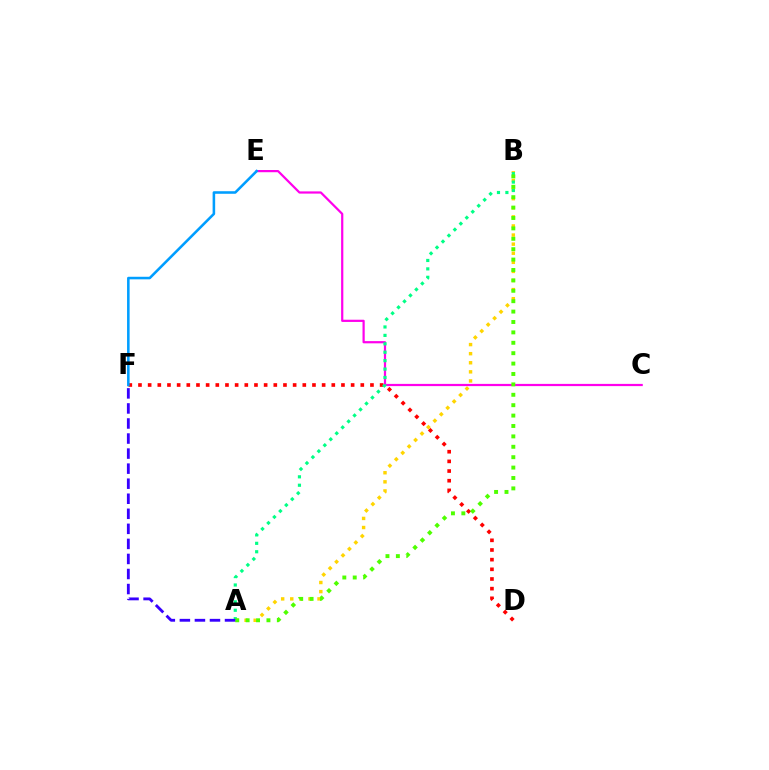{('D', 'F'): [{'color': '#ff0000', 'line_style': 'dotted', 'thickness': 2.63}], ('A', 'B'): [{'color': '#ffd500', 'line_style': 'dotted', 'thickness': 2.47}, {'color': '#00ff86', 'line_style': 'dotted', 'thickness': 2.29}, {'color': '#4fff00', 'line_style': 'dotted', 'thickness': 2.83}], ('C', 'E'): [{'color': '#ff00ed', 'line_style': 'solid', 'thickness': 1.6}], ('E', 'F'): [{'color': '#009eff', 'line_style': 'solid', 'thickness': 1.84}], ('A', 'F'): [{'color': '#3700ff', 'line_style': 'dashed', 'thickness': 2.04}]}